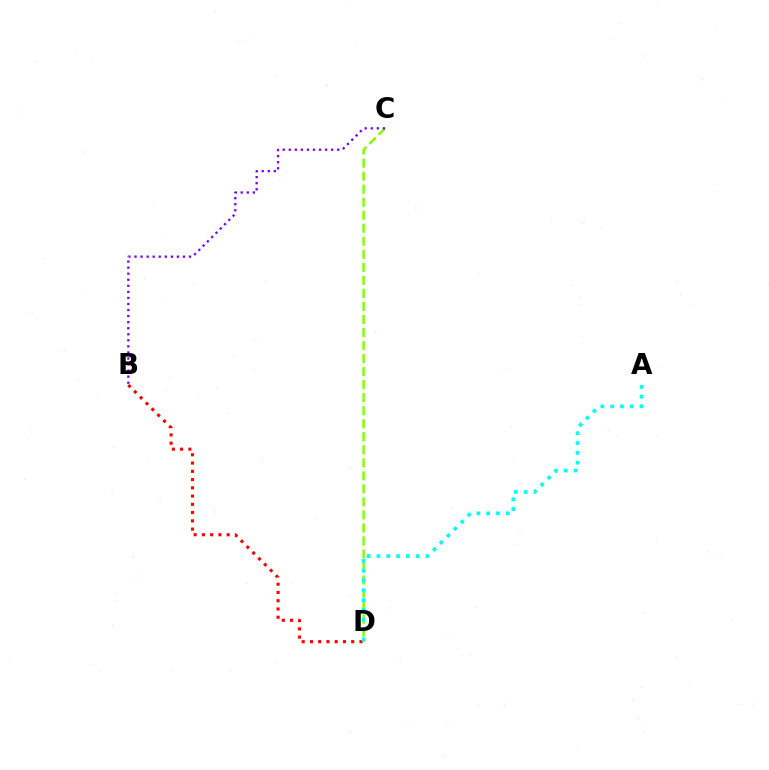{('C', 'D'): [{'color': '#84ff00', 'line_style': 'dashed', 'thickness': 1.77}], ('B', 'D'): [{'color': '#ff0000', 'line_style': 'dotted', 'thickness': 2.24}], ('A', 'D'): [{'color': '#00fff6', 'line_style': 'dotted', 'thickness': 2.66}], ('B', 'C'): [{'color': '#7200ff', 'line_style': 'dotted', 'thickness': 1.65}]}